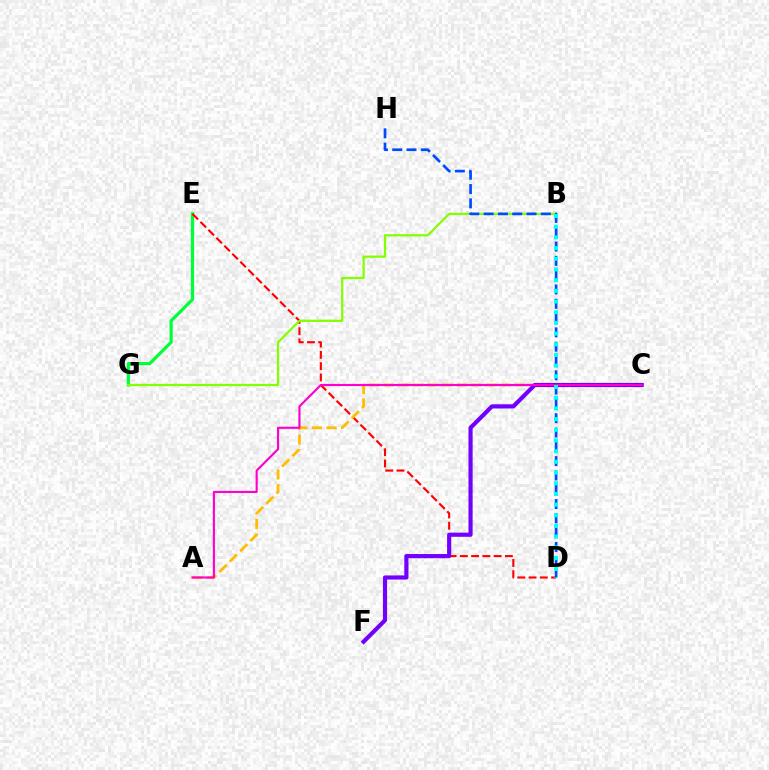{('E', 'G'): [{'color': '#00ff39', 'line_style': 'solid', 'thickness': 2.33}], ('D', 'E'): [{'color': '#ff0000', 'line_style': 'dashed', 'thickness': 1.53}], ('A', 'C'): [{'color': '#ffbd00', 'line_style': 'dashed', 'thickness': 1.98}, {'color': '#ff00cf', 'line_style': 'solid', 'thickness': 1.54}], ('C', 'F'): [{'color': '#7200ff', 'line_style': 'solid', 'thickness': 2.99}], ('B', 'G'): [{'color': '#84ff00', 'line_style': 'solid', 'thickness': 1.62}], ('D', 'H'): [{'color': '#004bff', 'line_style': 'dashed', 'thickness': 1.94}], ('B', 'D'): [{'color': '#00fff6', 'line_style': 'dotted', 'thickness': 2.9}]}